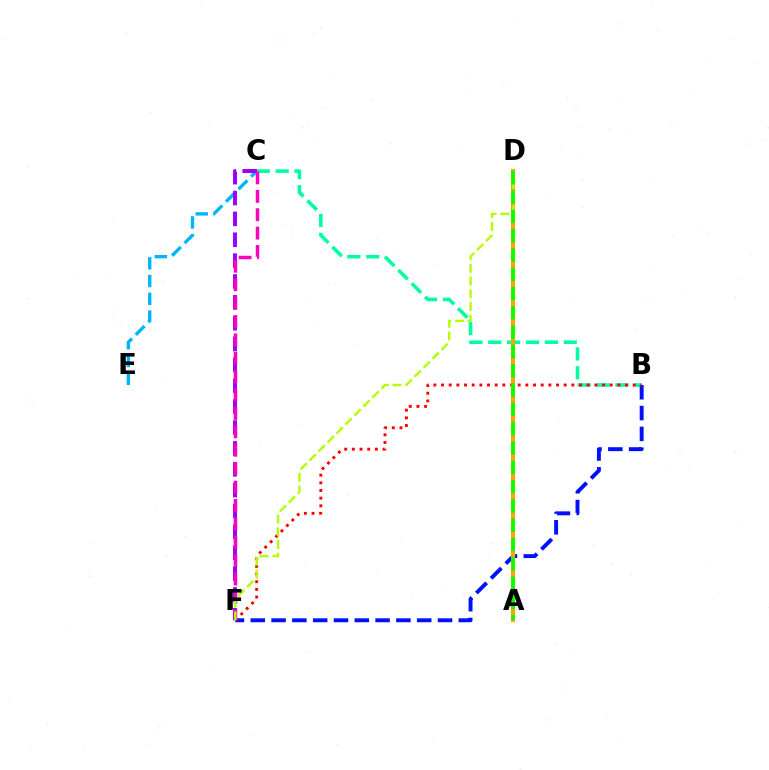{('B', 'C'): [{'color': '#00ff9d', 'line_style': 'dashed', 'thickness': 2.57}], ('B', 'F'): [{'color': '#0010ff', 'line_style': 'dashed', 'thickness': 2.83}, {'color': '#ff0000', 'line_style': 'dotted', 'thickness': 2.08}], ('C', 'E'): [{'color': '#00b5ff', 'line_style': 'dashed', 'thickness': 2.41}], ('A', 'D'): [{'color': '#ffa500', 'line_style': 'solid', 'thickness': 3.0}, {'color': '#08ff00', 'line_style': 'dashed', 'thickness': 2.62}], ('C', 'F'): [{'color': '#9b00ff', 'line_style': 'dashed', 'thickness': 2.83}, {'color': '#ff00bd', 'line_style': 'dashed', 'thickness': 2.5}], ('D', 'F'): [{'color': '#b3ff00', 'line_style': 'dashed', 'thickness': 1.72}]}